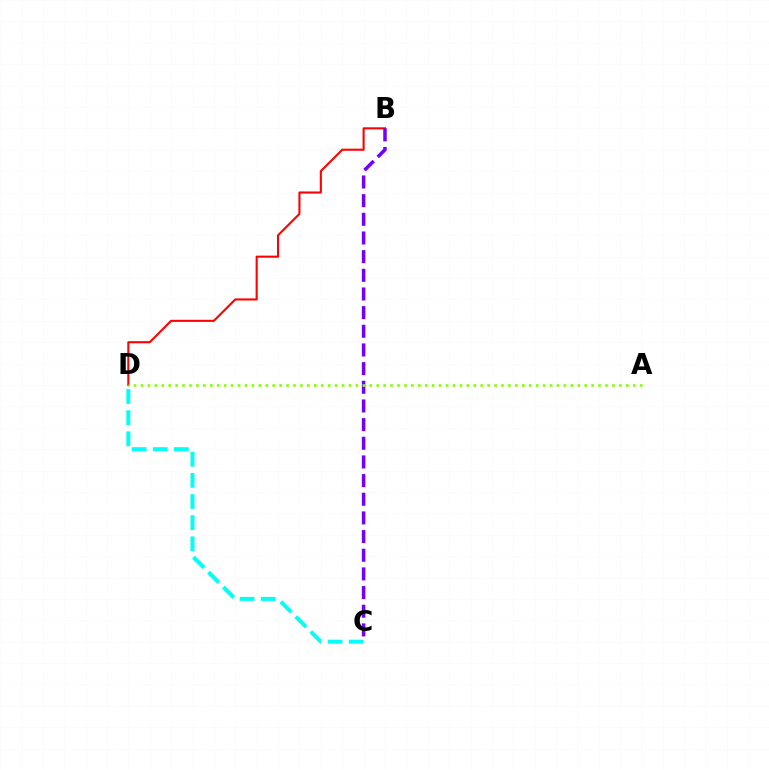{('B', 'D'): [{'color': '#ff0000', 'line_style': 'solid', 'thickness': 1.51}], ('C', 'D'): [{'color': '#00fff6', 'line_style': 'dashed', 'thickness': 2.87}], ('B', 'C'): [{'color': '#7200ff', 'line_style': 'dashed', 'thickness': 2.54}], ('A', 'D'): [{'color': '#84ff00', 'line_style': 'dotted', 'thickness': 1.88}]}